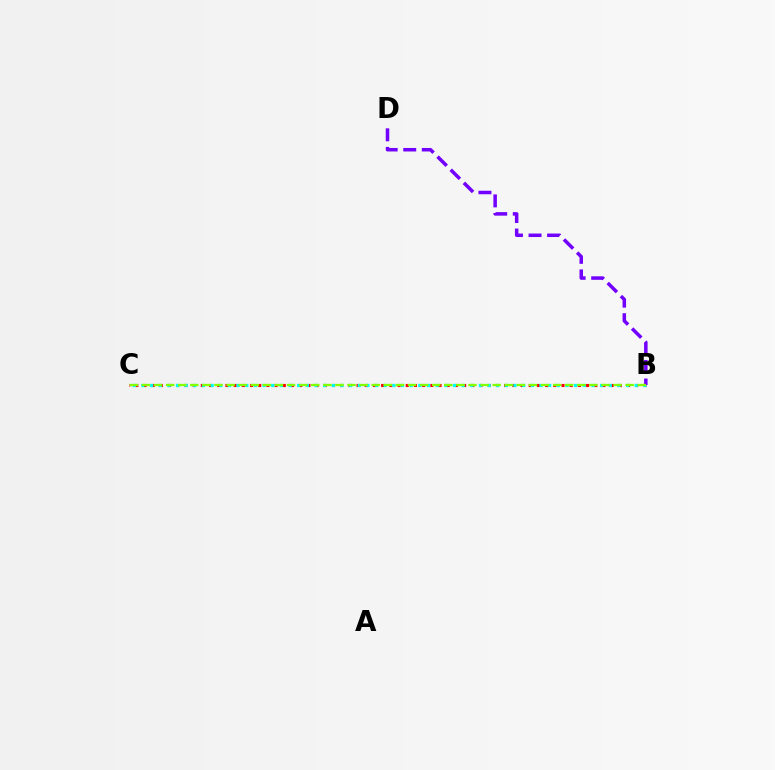{('B', 'C'): [{'color': '#ff0000', 'line_style': 'dotted', 'thickness': 2.23}, {'color': '#00fff6', 'line_style': 'dotted', 'thickness': 2.35}, {'color': '#84ff00', 'line_style': 'dashed', 'thickness': 1.64}], ('B', 'D'): [{'color': '#7200ff', 'line_style': 'dashed', 'thickness': 2.52}]}